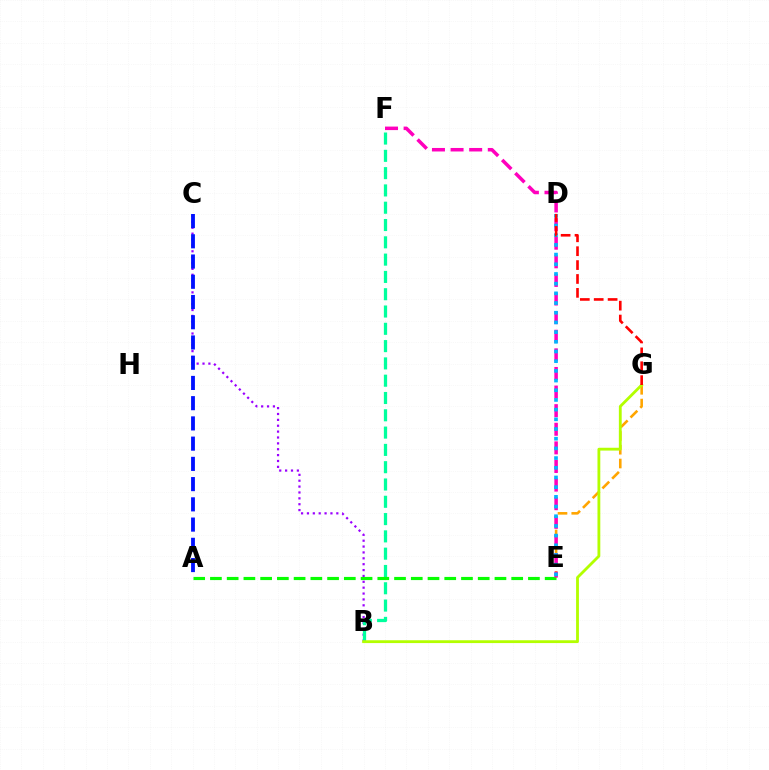{('B', 'C'): [{'color': '#9b00ff', 'line_style': 'dotted', 'thickness': 1.6}], ('E', 'G'): [{'color': '#ffa500', 'line_style': 'dashed', 'thickness': 1.87}], ('B', 'F'): [{'color': '#00ff9d', 'line_style': 'dashed', 'thickness': 2.35}], ('A', 'E'): [{'color': '#08ff00', 'line_style': 'dashed', 'thickness': 2.27}], ('E', 'F'): [{'color': '#ff00bd', 'line_style': 'dashed', 'thickness': 2.53}], ('D', 'E'): [{'color': '#00b5ff', 'line_style': 'dotted', 'thickness': 2.63}], ('A', 'C'): [{'color': '#0010ff', 'line_style': 'dashed', 'thickness': 2.75}], ('B', 'G'): [{'color': '#b3ff00', 'line_style': 'solid', 'thickness': 2.03}], ('D', 'G'): [{'color': '#ff0000', 'line_style': 'dashed', 'thickness': 1.89}]}